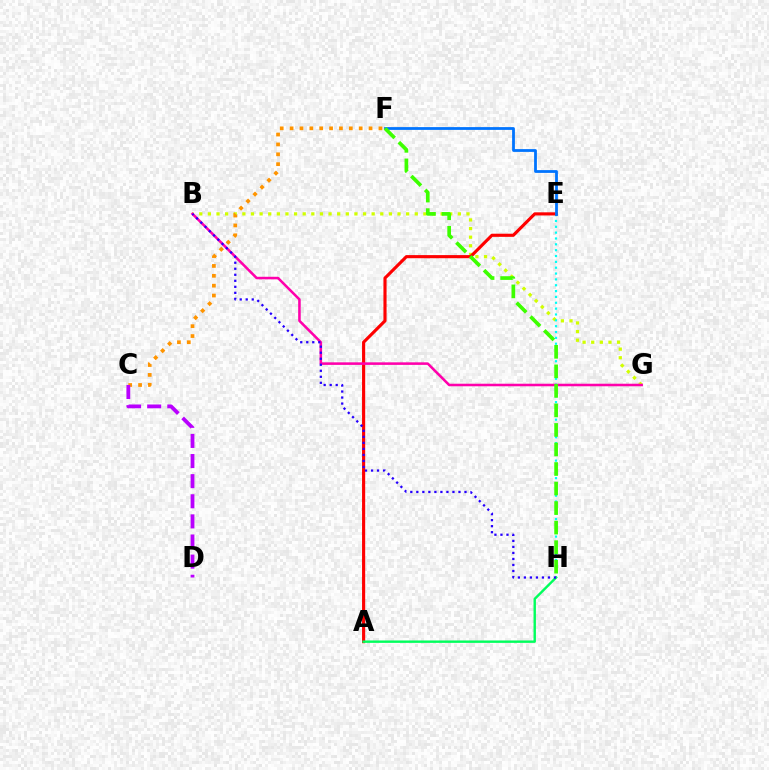{('B', 'G'): [{'color': '#d1ff00', 'line_style': 'dotted', 'thickness': 2.34}, {'color': '#ff00ac', 'line_style': 'solid', 'thickness': 1.83}], ('C', 'F'): [{'color': '#ff9400', 'line_style': 'dotted', 'thickness': 2.68}], ('C', 'D'): [{'color': '#b900ff', 'line_style': 'dashed', 'thickness': 2.73}], ('E', 'H'): [{'color': '#00fff6', 'line_style': 'dotted', 'thickness': 1.59}], ('A', 'E'): [{'color': '#ff0000', 'line_style': 'solid', 'thickness': 2.26}], ('A', 'H'): [{'color': '#00ff5c', 'line_style': 'solid', 'thickness': 1.73}], ('E', 'F'): [{'color': '#0074ff', 'line_style': 'solid', 'thickness': 2.0}], ('B', 'H'): [{'color': '#2500ff', 'line_style': 'dotted', 'thickness': 1.64}], ('F', 'H'): [{'color': '#3dff00', 'line_style': 'dashed', 'thickness': 2.65}]}